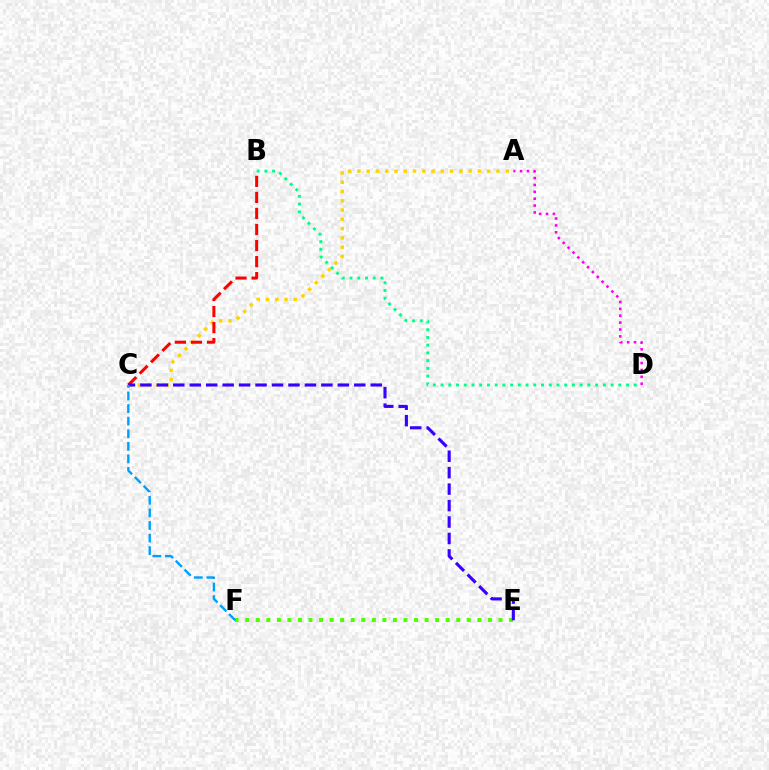{('A', 'C'): [{'color': '#ffd500', 'line_style': 'dotted', 'thickness': 2.52}], ('E', 'F'): [{'color': '#4fff00', 'line_style': 'dotted', 'thickness': 2.87}], ('B', 'C'): [{'color': '#ff0000', 'line_style': 'dashed', 'thickness': 2.18}], ('C', 'E'): [{'color': '#3700ff', 'line_style': 'dashed', 'thickness': 2.24}], ('A', 'D'): [{'color': '#ff00ed', 'line_style': 'dotted', 'thickness': 1.87}], ('B', 'D'): [{'color': '#00ff86', 'line_style': 'dotted', 'thickness': 2.1}], ('C', 'F'): [{'color': '#009eff', 'line_style': 'dashed', 'thickness': 1.71}]}